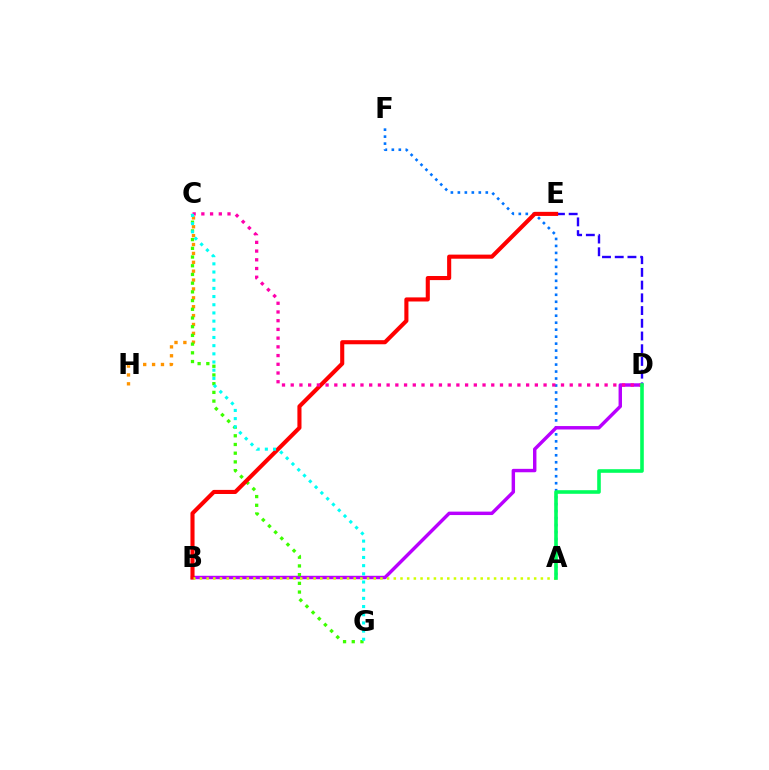{('C', 'H'): [{'color': '#ff9400', 'line_style': 'dotted', 'thickness': 2.41}], ('D', 'E'): [{'color': '#2500ff', 'line_style': 'dashed', 'thickness': 1.73}], ('A', 'F'): [{'color': '#0074ff', 'line_style': 'dotted', 'thickness': 1.9}], ('B', 'D'): [{'color': '#b900ff', 'line_style': 'solid', 'thickness': 2.47}], ('C', 'G'): [{'color': '#3dff00', 'line_style': 'dotted', 'thickness': 2.37}, {'color': '#00fff6', 'line_style': 'dotted', 'thickness': 2.22}], ('B', 'E'): [{'color': '#ff0000', 'line_style': 'solid', 'thickness': 2.95}], ('C', 'D'): [{'color': '#ff00ac', 'line_style': 'dotted', 'thickness': 2.37}], ('A', 'B'): [{'color': '#d1ff00', 'line_style': 'dotted', 'thickness': 1.82}], ('A', 'D'): [{'color': '#00ff5c', 'line_style': 'solid', 'thickness': 2.59}]}